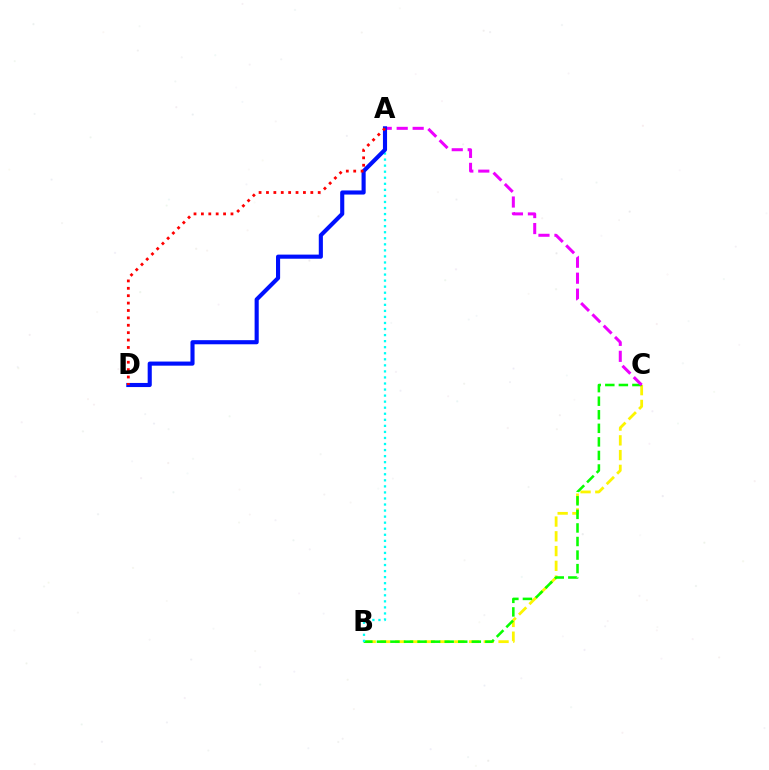{('B', 'C'): [{'color': '#fcf500', 'line_style': 'dashed', 'thickness': 2.01}, {'color': '#08ff00', 'line_style': 'dashed', 'thickness': 1.84}], ('A', 'B'): [{'color': '#00fff6', 'line_style': 'dotted', 'thickness': 1.64}], ('A', 'C'): [{'color': '#ee00ff', 'line_style': 'dashed', 'thickness': 2.17}], ('A', 'D'): [{'color': '#0010ff', 'line_style': 'solid', 'thickness': 2.96}, {'color': '#ff0000', 'line_style': 'dotted', 'thickness': 2.01}]}